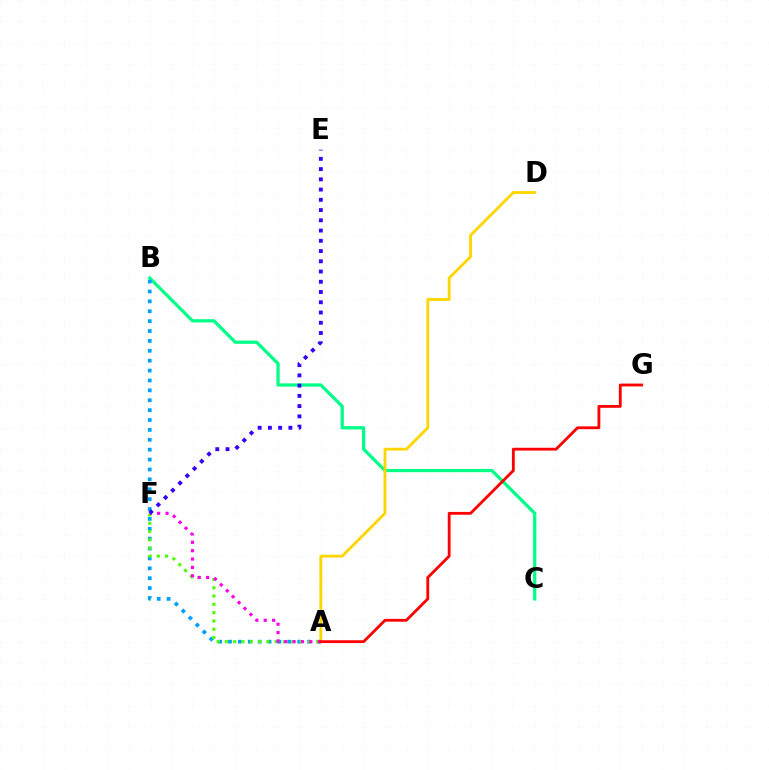{('B', 'C'): [{'color': '#00ff86', 'line_style': 'solid', 'thickness': 2.34}], ('A', 'B'): [{'color': '#009eff', 'line_style': 'dotted', 'thickness': 2.69}], ('A', 'D'): [{'color': '#ffd500', 'line_style': 'solid', 'thickness': 2.03}], ('A', 'F'): [{'color': '#4fff00', 'line_style': 'dotted', 'thickness': 2.26}, {'color': '#ff00ed', 'line_style': 'dotted', 'thickness': 2.28}], ('A', 'G'): [{'color': '#ff0000', 'line_style': 'solid', 'thickness': 2.03}], ('E', 'F'): [{'color': '#3700ff', 'line_style': 'dotted', 'thickness': 2.78}]}